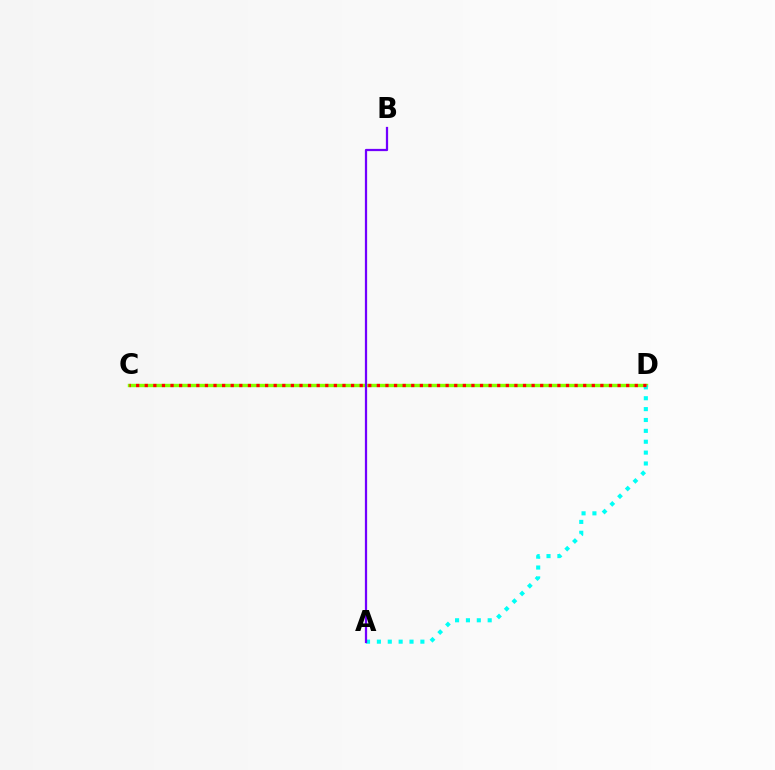{('C', 'D'): [{'color': '#84ff00', 'line_style': 'solid', 'thickness': 2.45}, {'color': '#ff0000', 'line_style': 'dotted', 'thickness': 2.34}], ('A', 'D'): [{'color': '#00fff6', 'line_style': 'dotted', 'thickness': 2.95}], ('A', 'B'): [{'color': '#7200ff', 'line_style': 'solid', 'thickness': 1.61}]}